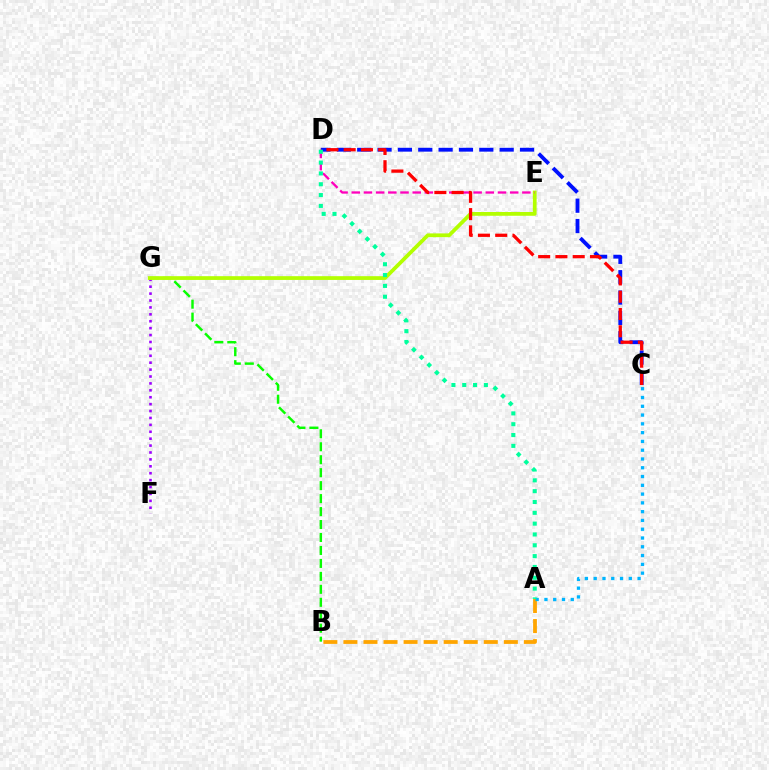{('A', 'B'): [{'color': '#ffa500', 'line_style': 'dashed', 'thickness': 2.72}], ('F', 'G'): [{'color': '#9b00ff', 'line_style': 'dotted', 'thickness': 1.88}], ('C', 'D'): [{'color': '#0010ff', 'line_style': 'dashed', 'thickness': 2.76}, {'color': '#ff0000', 'line_style': 'dashed', 'thickness': 2.35}], ('B', 'G'): [{'color': '#08ff00', 'line_style': 'dashed', 'thickness': 1.76}], ('E', 'G'): [{'color': '#b3ff00', 'line_style': 'solid', 'thickness': 2.71}], ('D', 'E'): [{'color': '#ff00bd', 'line_style': 'dashed', 'thickness': 1.66}], ('A', 'C'): [{'color': '#00b5ff', 'line_style': 'dotted', 'thickness': 2.39}], ('A', 'D'): [{'color': '#00ff9d', 'line_style': 'dotted', 'thickness': 2.94}]}